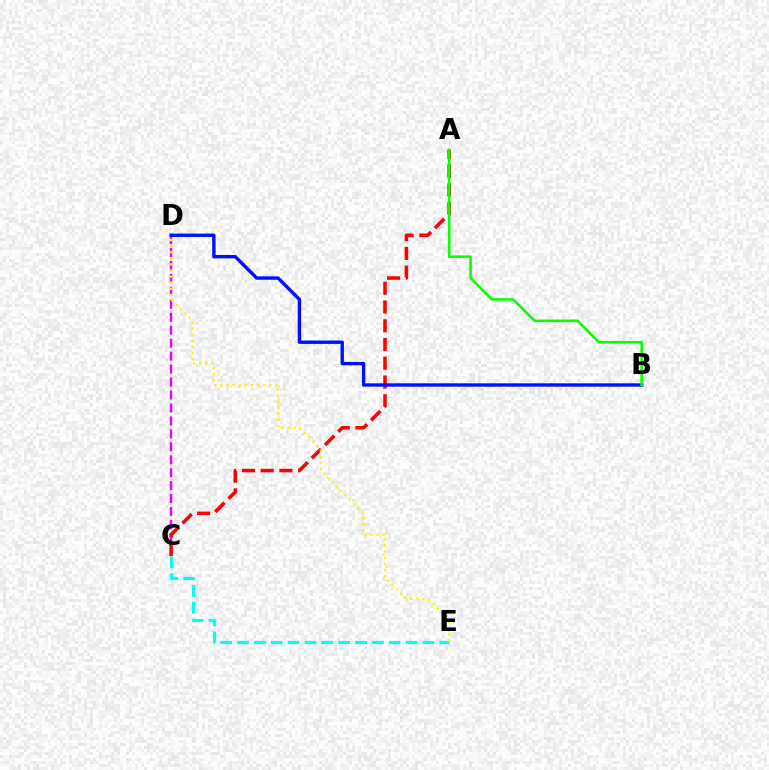{('C', 'E'): [{'color': '#00fff6', 'line_style': 'dashed', 'thickness': 2.29}], ('C', 'D'): [{'color': '#ee00ff', 'line_style': 'dashed', 'thickness': 1.76}], ('A', 'C'): [{'color': '#ff0000', 'line_style': 'dashed', 'thickness': 2.55}], ('B', 'D'): [{'color': '#0010ff', 'line_style': 'solid', 'thickness': 2.43}], ('A', 'B'): [{'color': '#08ff00', 'line_style': 'solid', 'thickness': 1.85}], ('D', 'E'): [{'color': '#fcf500', 'line_style': 'dotted', 'thickness': 1.66}]}